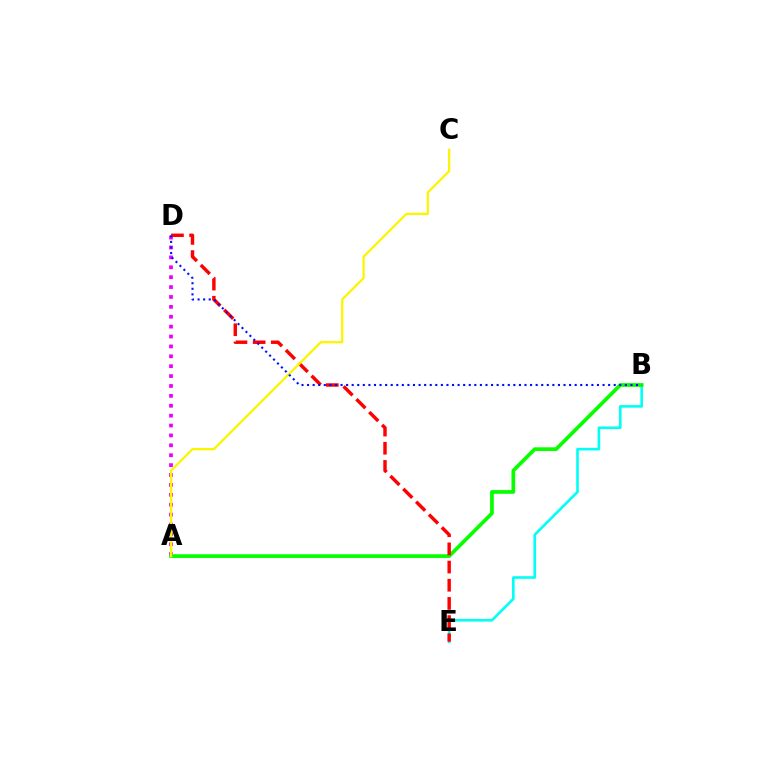{('A', 'D'): [{'color': '#ee00ff', 'line_style': 'dotted', 'thickness': 2.69}], ('B', 'E'): [{'color': '#00fff6', 'line_style': 'solid', 'thickness': 1.89}], ('A', 'B'): [{'color': '#08ff00', 'line_style': 'solid', 'thickness': 2.69}], ('D', 'E'): [{'color': '#ff0000', 'line_style': 'dashed', 'thickness': 2.47}], ('A', 'C'): [{'color': '#fcf500', 'line_style': 'solid', 'thickness': 1.63}], ('B', 'D'): [{'color': '#0010ff', 'line_style': 'dotted', 'thickness': 1.51}]}